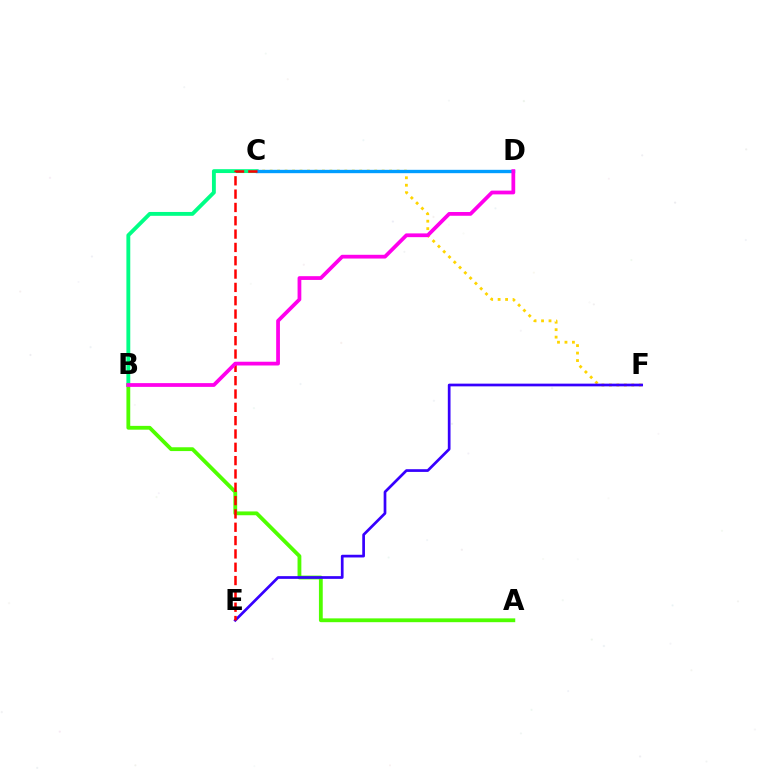{('B', 'C'): [{'color': '#00ff86', 'line_style': 'solid', 'thickness': 2.78}], ('C', 'F'): [{'color': '#ffd500', 'line_style': 'dotted', 'thickness': 2.03}], ('C', 'D'): [{'color': '#009eff', 'line_style': 'solid', 'thickness': 2.41}], ('A', 'B'): [{'color': '#4fff00', 'line_style': 'solid', 'thickness': 2.74}], ('E', 'F'): [{'color': '#3700ff', 'line_style': 'solid', 'thickness': 1.95}], ('C', 'E'): [{'color': '#ff0000', 'line_style': 'dashed', 'thickness': 1.81}], ('B', 'D'): [{'color': '#ff00ed', 'line_style': 'solid', 'thickness': 2.7}]}